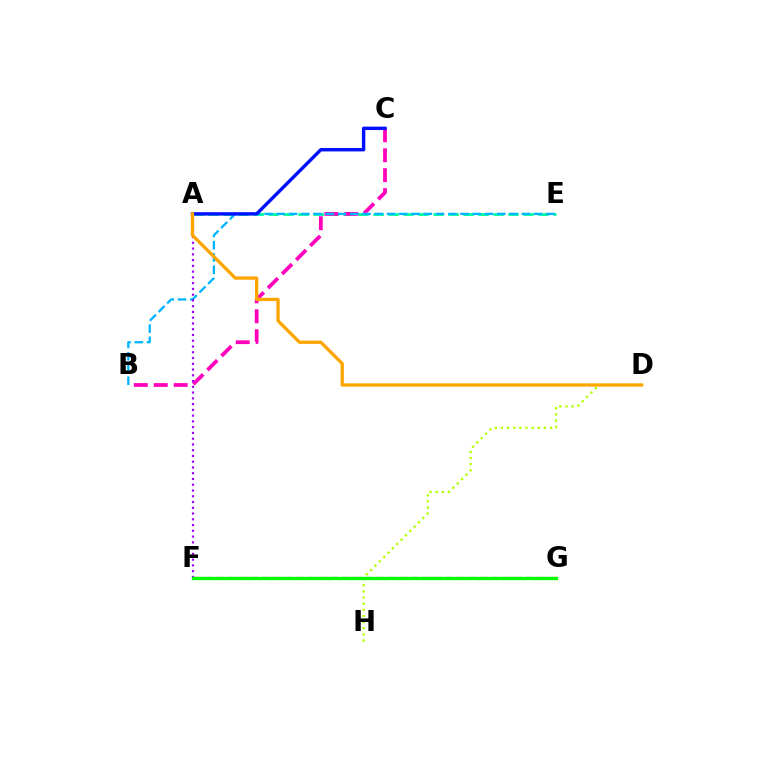{('A', 'E'): [{'color': '#00ff9d', 'line_style': 'dashed', 'thickness': 2.04}], ('F', 'G'): [{'color': '#ff0000', 'line_style': 'dashed', 'thickness': 1.56}, {'color': '#08ff00', 'line_style': 'solid', 'thickness': 2.4}], ('B', 'C'): [{'color': '#ff00bd', 'line_style': 'dashed', 'thickness': 2.71}], ('B', 'E'): [{'color': '#00b5ff', 'line_style': 'dashed', 'thickness': 1.66}], ('D', 'H'): [{'color': '#b3ff00', 'line_style': 'dotted', 'thickness': 1.67}], ('A', 'C'): [{'color': '#0010ff', 'line_style': 'solid', 'thickness': 2.44}], ('A', 'F'): [{'color': '#9b00ff', 'line_style': 'dotted', 'thickness': 1.57}], ('A', 'D'): [{'color': '#ffa500', 'line_style': 'solid', 'thickness': 2.38}]}